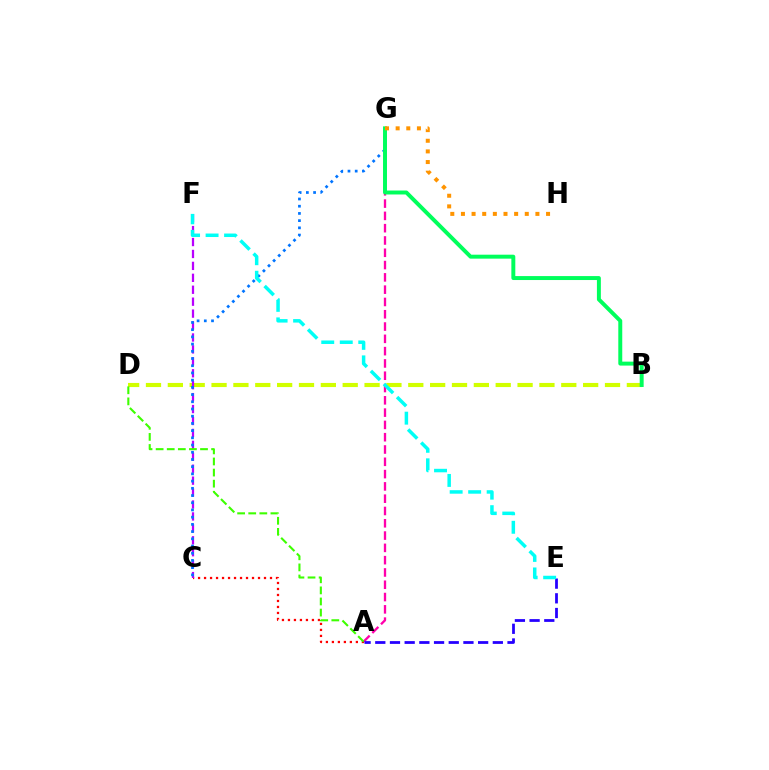{('A', 'C'): [{'color': '#ff0000', 'line_style': 'dotted', 'thickness': 1.63}], ('B', 'D'): [{'color': '#d1ff00', 'line_style': 'dashed', 'thickness': 2.97}], ('C', 'F'): [{'color': '#b900ff', 'line_style': 'dashed', 'thickness': 1.62}], ('C', 'G'): [{'color': '#0074ff', 'line_style': 'dotted', 'thickness': 1.96}], ('A', 'G'): [{'color': '#ff00ac', 'line_style': 'dashed', 'thickness': 1.67}], ('B', 'G'): [{'color': '#00ff5c', 'line_style': 'solid', 'thickness': 2.85}], ('A', 'E'): [{'color': '#2500ff', 'line_style': 'dashed', 'thickness': 2.0}], ('E', 'F'): [{'color': '#00fff6', 'line_style': 'dashed', 'thickness': 2.51}], ('G', 'H'): [{'color': '#ff9400', 'line_style': 'dotted', 'thickness': 2.89}], ('A', 'D'): [{'color': '#3dff00', 'line_style': 'dashed', 'thickness': 1.51}]}